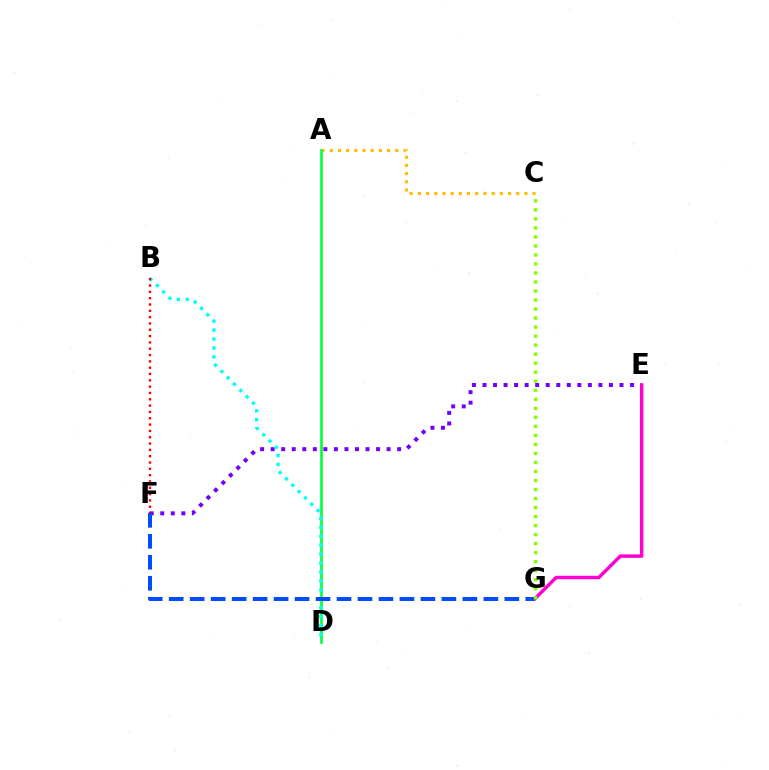{('A', 'C'): [{'color': '#ffbd00', 'line_style': 'dotted', 'thickness': 2.23}], ('E', 'F'): [{'color': '#7200ff', 'line_style': 'dotted', 'thickness': 2.86}], ('A', 'D'): [{'color': '#00ff39', 'line_style': 'solid', 'thickness': 1.9}], ('B', 'D'): [{'color': '#00fff6', 'line_style': 'dotted', 'thickness': 2.43}], ('B', 'F'): [{'color': '#ff0000', 'line_style': 'dotted', 'thickness': 1.72}], ('E', 'G'): [{'color': '#ff00cf', 'line_style': 'solid', 'thickness': 2.48}], ('F', 'G'): [{'color': '#004bff', 'line_style': 'dashed', 'thickness': 2.85}], ('C', 'G'): [{'color': '#84ff00', 'line_style': 'dotted', 'thickness': 2.45}]}